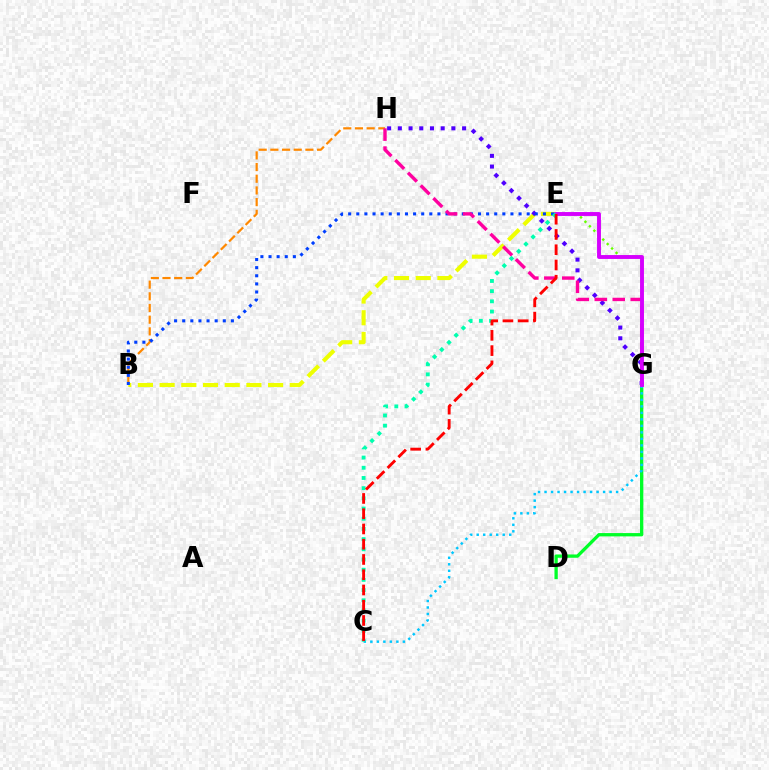{('B', 'H'): [{'color': '#ff8800', 'line_style': 'dashed', 'thickness': 1.59}], ('B', 'E'): [{'color': '#eeff00', 'line_style': 'dashed', 'thickness': 2.95}, {'color': '#003fff', 'line_style': 'dotted', 'thickness': 2.2}], ('D', 'G'): [{'color': '#00ff27', 'line_style': 'solid', 'thickness': 2.38}], ('E', 'G'): [{'color': '#66ff00', 'line_style': 'dotted', 'thickness': 1.71}, {'color': '#d600ff', 'line_style': 'solid', 'thickness': 2.81}], ('G', 'H'): [{'color': '#4f00ff', 'line_style': 'dotted', 'thickness': 2.91}, {'color': '#ff00a0', 'line_style': 'dashed', 'thickness': 2.44}], ('C', 'G'): [{'color': '#00c7ff', 'line_style': 'dotted', 'thickness': 1.77}], ('C', 'E'): [{'color': '#00ffaf', 'line_style': 'dotted', 'thickness': 2.77}, {'color': '#ff0000', 'line_style': 'dashed', 'thickness': 2.07}]}